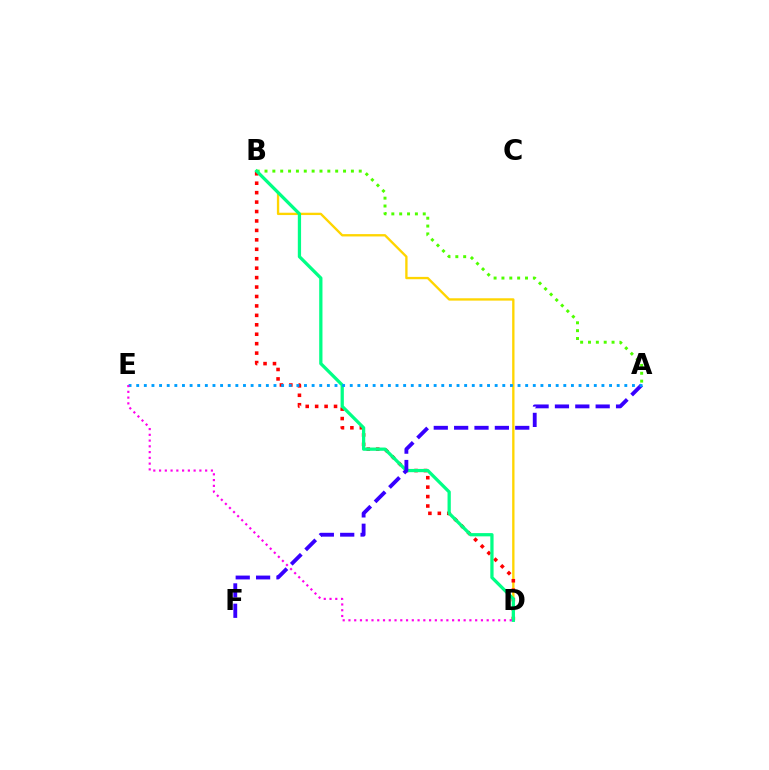{('A', 'B'): [{'color': '#4fff00', 'line_style': 'dotted', 'thickness': 2.13}], ('B', 'D'): [{'color': '#ffd500', 'line_style': 'solid', 'thickness': 1.69}, {'color': '#ff0000', 'line_style': 'dotted', 'thickness': 2.56}, {'color': '#00ff86', 'line_style': 'solid', 'thickness': 2.35}], ('A', 'F'): [{'color': '#3700ff', 'line_style': 'dashed', 'thickness': 2.77}], ('A', 'E'): [{'color': '#009eff', 'line_style': 'dotted', 'thickness': 2.07}], ('D', 'E'): [{'color': '#ff00ed', 'line_style': 'dotted', 'thickness': 1.56}]}